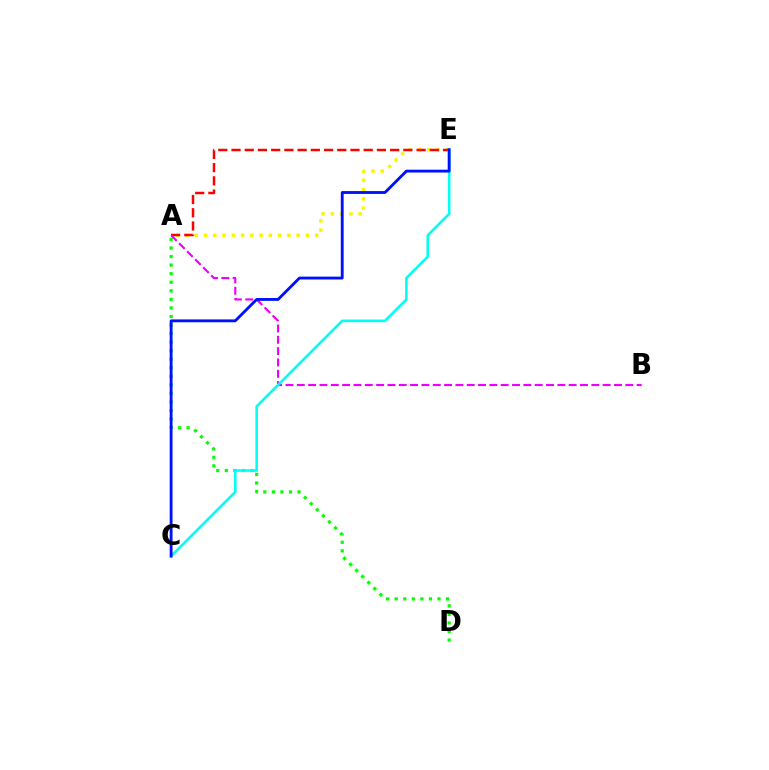{('A', 'E'): [{'color': '#fcf500', 'line_style': 'dotted', 'thickness': 2.52}, {'color': '#ff0000', 'line_style': 'dashed', 'thickness': 1.8}], ('A', 'D'): [{'color': '#08ff00', 'line_style': 'dotted', 'thickness': 2.32}], ('A', 'B'): [{'color': '#ee00ff', 'line_style': 'dashed', 'thickness': 1.54}], ('C', 'E'): [{'color': '#00fff6', 'line_style': 'solid', 'thickness': 1.87}, {'color': '#0010ff', 'line_style': 'solid', 'thickness': 2.05}]}